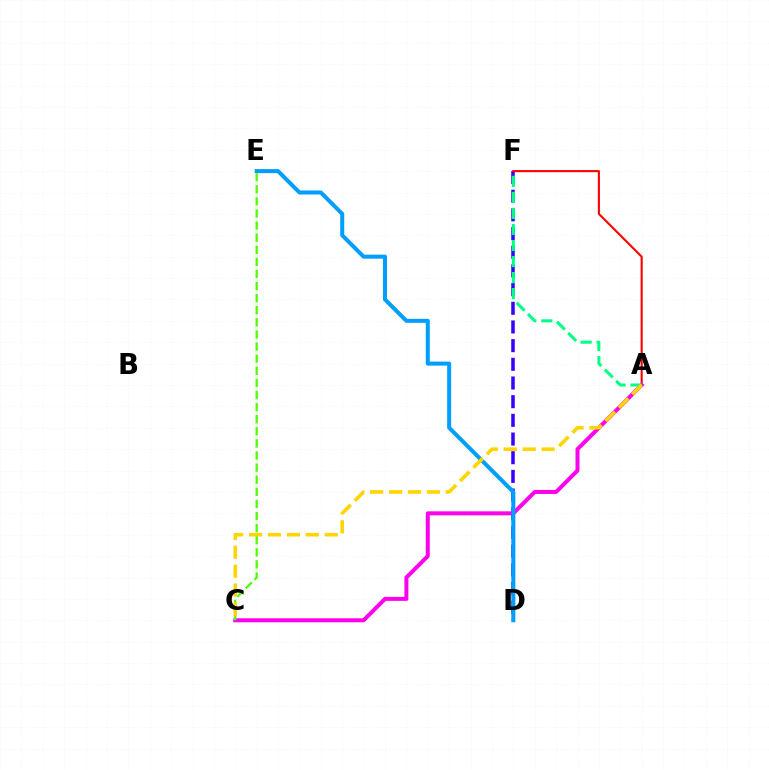{('D', 'F'): [{'color': '#3700ff', 'line_style': 'dashed', 'thickness': 2.54}], ('A', 'F'): [{'color': '#ff0000', 'line_style': 'solid', 'thickness': 1.51}, {'color': '#00ff86', 'line_style': 'dashed', 'thickness': 2.18}], ('A', 'C'): [{'color': '#ff00ed', 'line_style': 'solid', 'thickness': 2.87}, {'color': '#ffd500', 'line_style': 'dashed', 'thickness': 2.57}], ('D', 'E'): [{'color': '#009eff', 'line_style': 'solid', 'thickness': 2.9}], ('C', 'E'): [{'color': '#4fff00', 'line_style': 'dashed', 'thickness': 1.64}]}